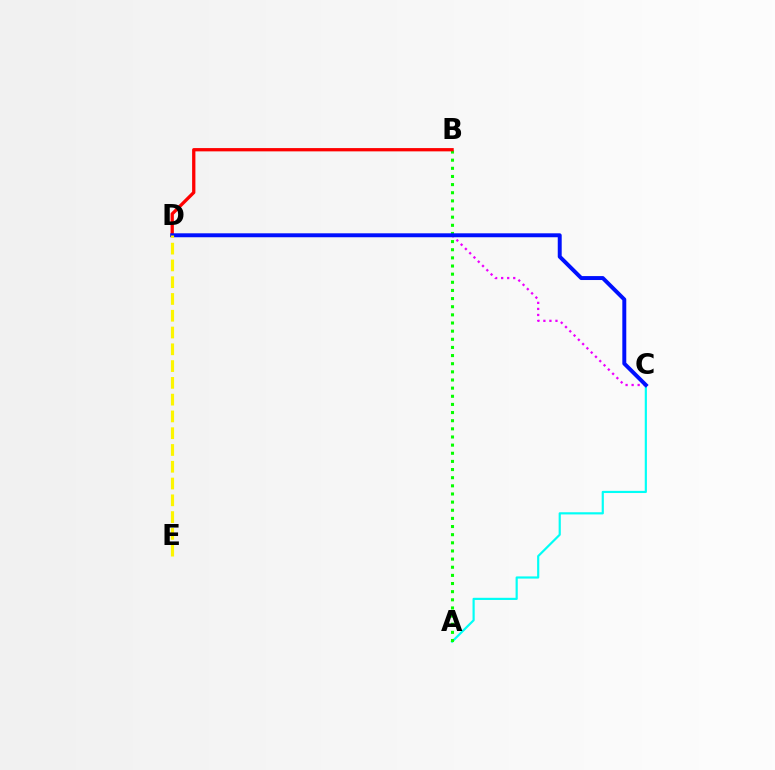{('A', 'C'): [{'color': '#00fff6', 'line_style': 'solid', 'thickness': 1.57}], ('A', 'B'): [{'color': '#08ff00', 'line_style': 'dotted', 'thickness': 2.21}], ('C', 'D'): [{'color': '#ee00ff', 'line_style': 'dotted', 'thickness': 1.64}, {'color': '#0010ff', 'line_style': 'solid', 'thickness': 2.84}], ('B', 'D'): [{'color': '#ff0000', 'line_style': 'solid', 'thickness': 2.36}], ('D', 'E'): [{'color': '#fcf500', 'line_style': 'dashed', 'thickness': 2.28}]}